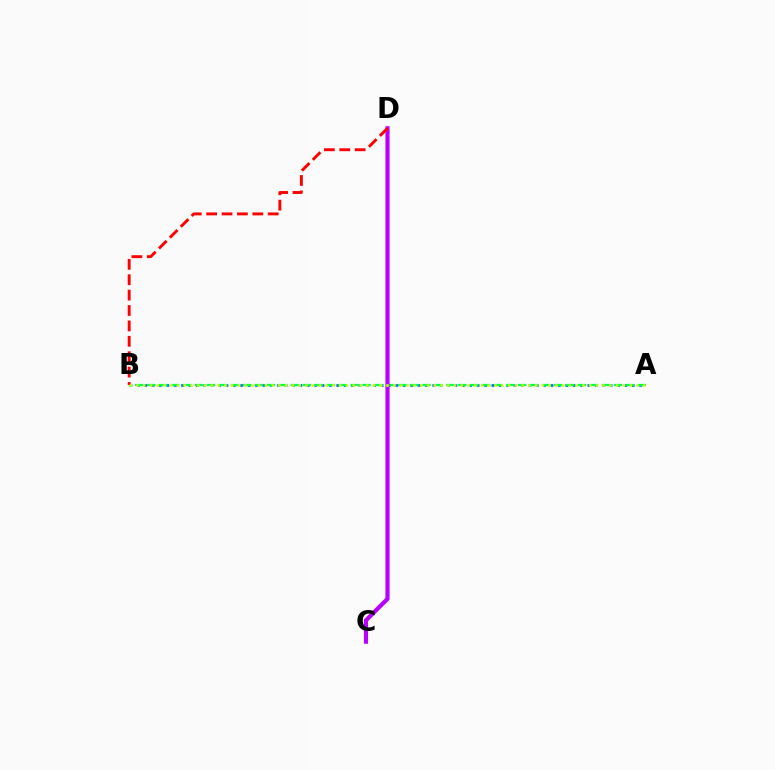{('A', 'B'): [{'color': '#0074ff', 'line_style': 'dotted', 'thickness': 2.01}, {'color': '#00ff5c', 'line_style': 'dashed', 'thickness': 1.63}, {'color': '#d1ff00', 'line_style': 'dotted', 'thickness': 1.84}], ('C', 'D'): [{'color': '#b900ff', 'line_style': 'solid', 'thickness': 2.99}], ('B', 'D'): [{'color': '#ff0000', 'line_style': 'dashed', 'thickness': 2.09}]}